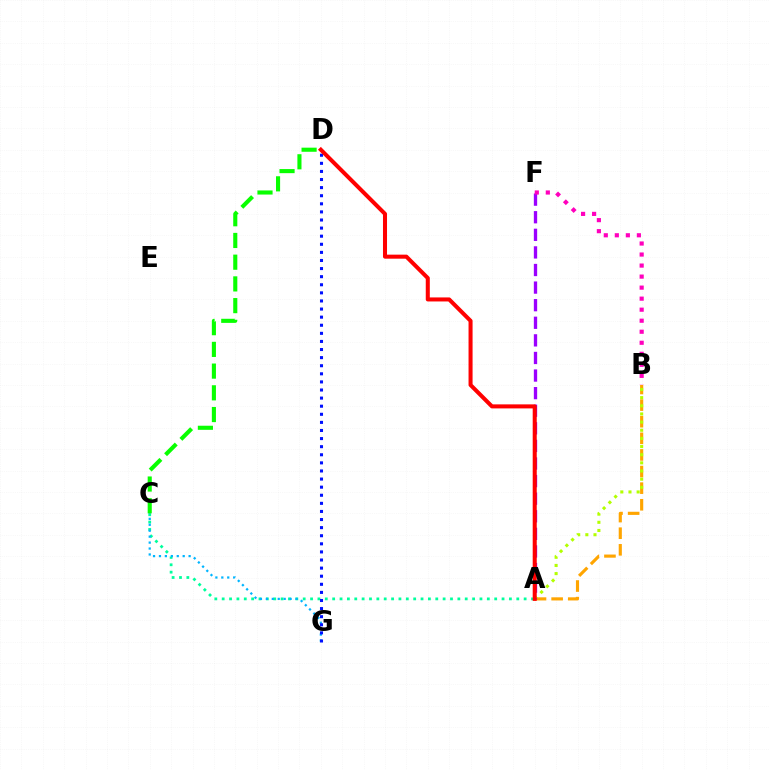{('A', 'C'): [{'color': '#00ff9d', 'line_style': 'dotted', 'thickness': 2.0}], ('A', 'B'): [{'color': '#ffa500', 'line_style': 'dashed', 'thickness': 2.26}, {'color': '#b3ff00', 'line_style': 'dotted', 'thickness': 2.22}], ('C', 'G'): [{'color': '#00b5ff', 'line_style': 'dotted', 'thickness': 1.61}], ('D', 'G'): [{'color': '#0010ff', 'line_style': 'dotted', 'thickness': 2.2}], ('A', 'F'): [{'color': '#9b00ff', 'line_style': 'dashed', 'thickness': 2.39}], ('C', 'D'): [{'color': '#08ff00', 'line_style': 'dashed', 'thickness': 2.95}], ('A', 'D'): [{'color': '#ff0000', 'line_style': 'solid', 'thickness': 2.91}], ('B', 'F'): [{'color': '#ff00bd', 'line_style': 'dotted', 'thickness': 3.0}]}